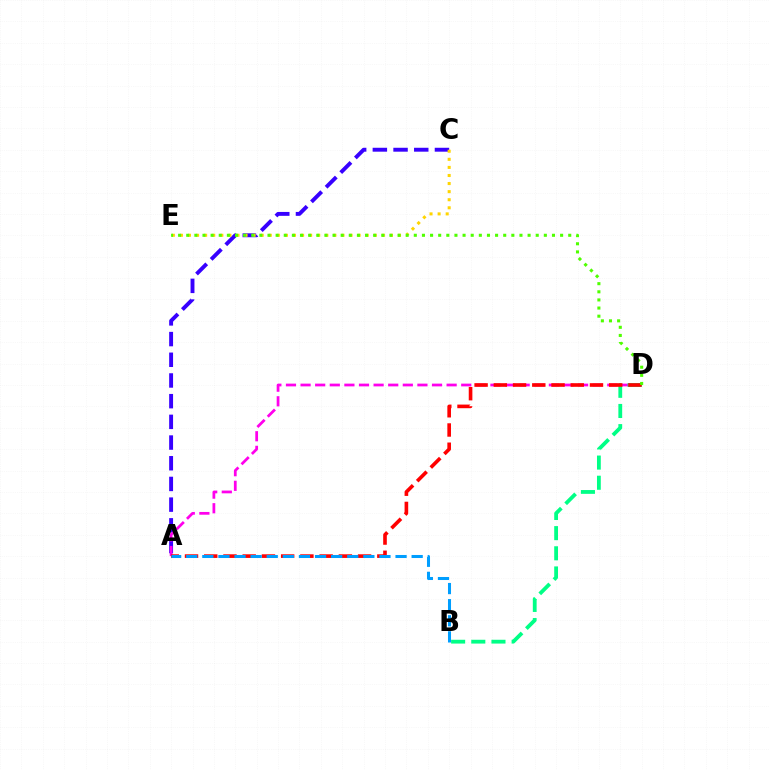{('A', 'C'): [{'color': '#3700ff', 'line_style': 'dashed', 'thickness': 2.81}], ('C', 'E'): [{'color': '#ffd500', 'line_style': 'dotted', 'thickness': 2.19}], ('A', 'D'): [{'color': '#ff00ed', 'line_style': 'dashed', 'thickness': 1.98}, {'color': '#ff0000', 'line_style': 'dashed', 'thickness': 2.61}], ('B', 'D'): [{'color': '#00ff86', 'line_style': 'dashed', 'thickness': 2.74}], ('D', 'E'): [{'color': '#4fff00', 'line_style': 'dotted', 'thickness': 2.21}], ('A', 'B'): [{'color': '#009eff', 'line_style': 'dashed', 'thickness': 2.19}]}